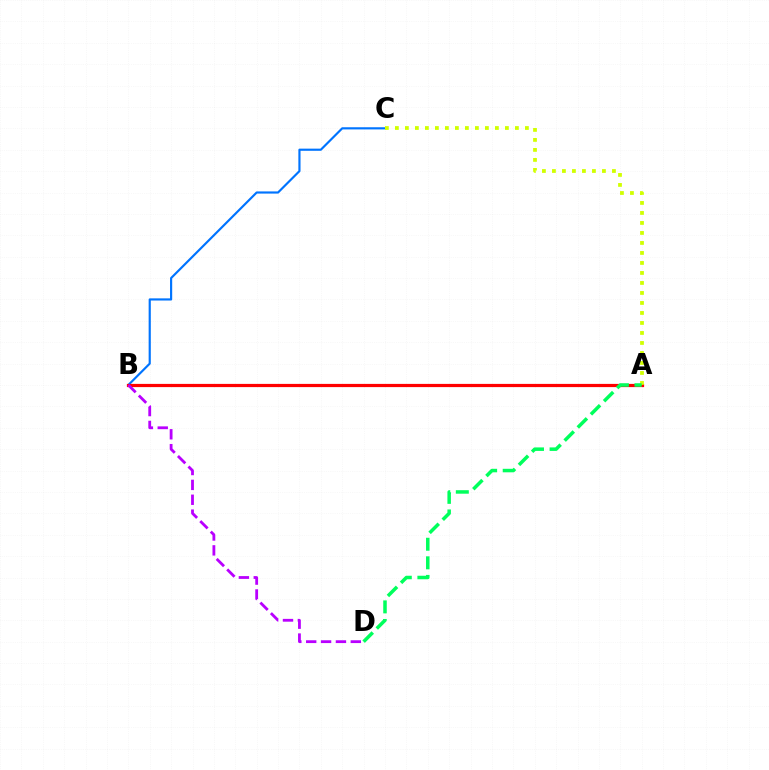{('B', 'C'): [{'color': '#0074ff', 'line_style': 'solid', 'thickness': 1.56}], ('A', 'B'): [{'color': '#ff0000', 'line_style': 'solid', 'thickness': 2.31}], ('A', 'C'): [{'color': '#d1ff00', 'line_style': 'dotted', 'thickness': 2.72}], ('A', 'D'): [{'color': '#00ff5c', 'line_style': 'dashed', 'thickness': 2.52}], ('B', 'D'): [{'color': '#b900ff', 'line_style': 'dashed', 'thickness': 2.02}]}